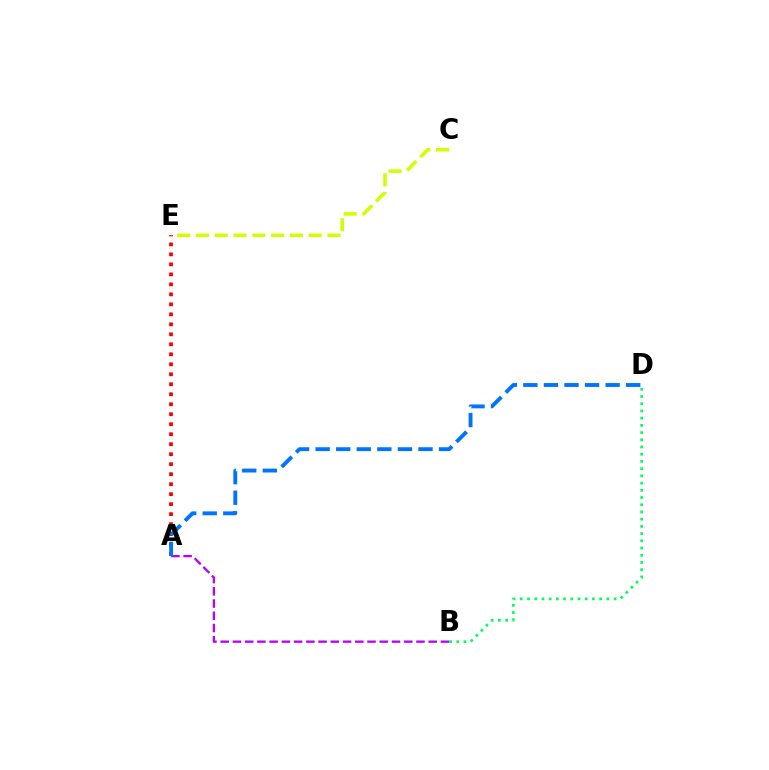{('A', 'B'): [{'color': '#b900ff', 'line_style': 'dashed', 'thickness': 1.66}], ('A', 'E'): [{'color': '#ff0000', 'line_style': 'dotted', 'thickness': 2.71}], ('B', 'D'): [{'color': '#00ff5c', 'line_style': 'dotted', 'thickness': 1.96}], ('C', 'E'): [{'color': '#d1ff00', 'line_style': 'dashed', 'thickness': 2.55}], ('A', 'D'): [{'color': '#0074ff', 'line_style': 'dashed', 'thickness': 2.79}]}